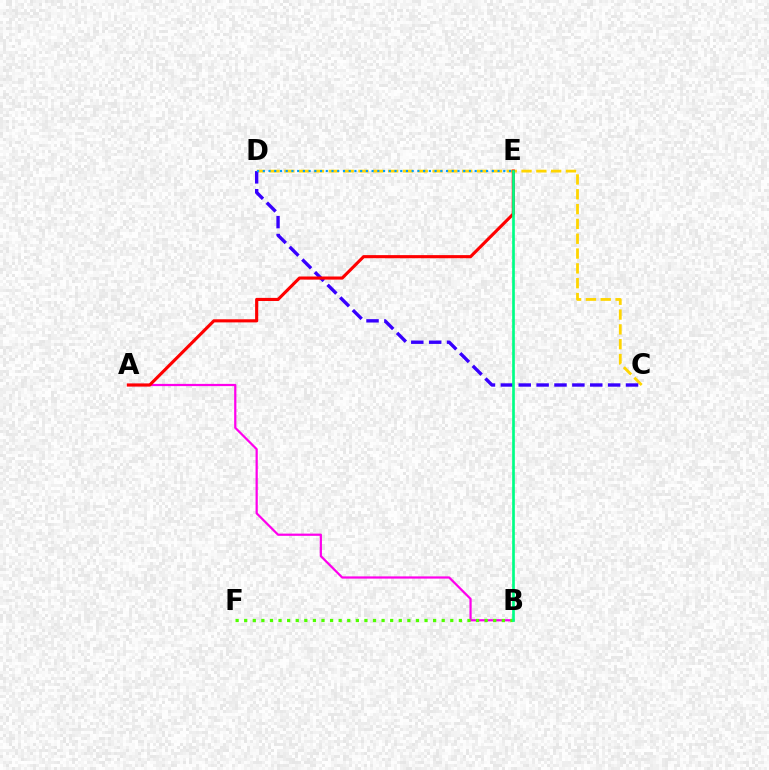{('C', 'D'): [{'color': '#ffd500', 'line_style': 'dashed', 'thickness': 2.01}, {'color': '#3700ff', 'line_style': 'dashed', 'thickness': 2.43}], ('D', 'E'): [{'color': '#009eff', 'line_style': 'dotted', 'thickness': 1.56}], ('A', 'B'): [{'color': '#ff00ed', 'line_style': 'solid', 'thickness': 1.6}], ('A', 'E'): [{'color': '#ff0000', 'line_style': 'solid', 'thickness': 2.24}], ('B', 'F'): [{'color': '#4fff00', 'line_style': 'dotted', 'thickness': 2.33}], ('B', 'E'): [{'color': '#00ff86', 'line_style': 'solid', 'thickness': 1.93}]}